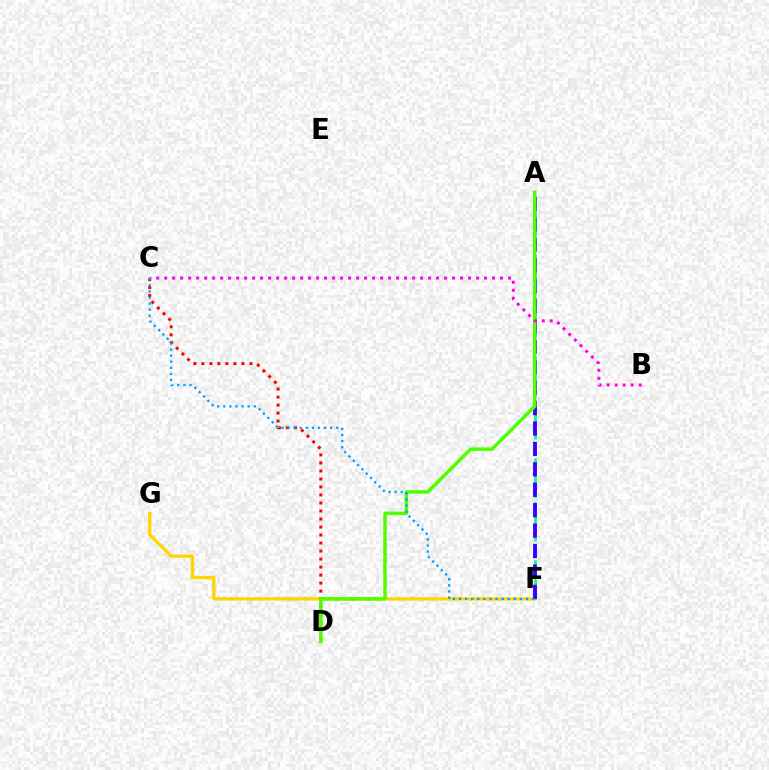{('F', 'G'): [{'color': '#ffd500', 'line_style': 'solid', 'thickness': 2.39}], ('C', 'D'): [{'color': '#ff0000', 'line_style': 'dotted', 'thickness': 2.18}], ('A', 'F'): [{'color': '#00ff86', 'line_style': 'dashed', 'thickness': 1.98}, {'color': '#3700ff', 'line_style': 'dashed', 'thickness': 2.77}], ('A', 'D'): [{'color': '#4fff00', 'line_style': 'solid', 'thickness': 2.51}], ('B', 'C'): [{'color': '#ff00ed', 'line_style': 'dotted', 'thickness': 2.17}], ('C', 'F'): [{'color': '#009eff', 'line_style': 'dotted', 'thickness': 1.66}]}